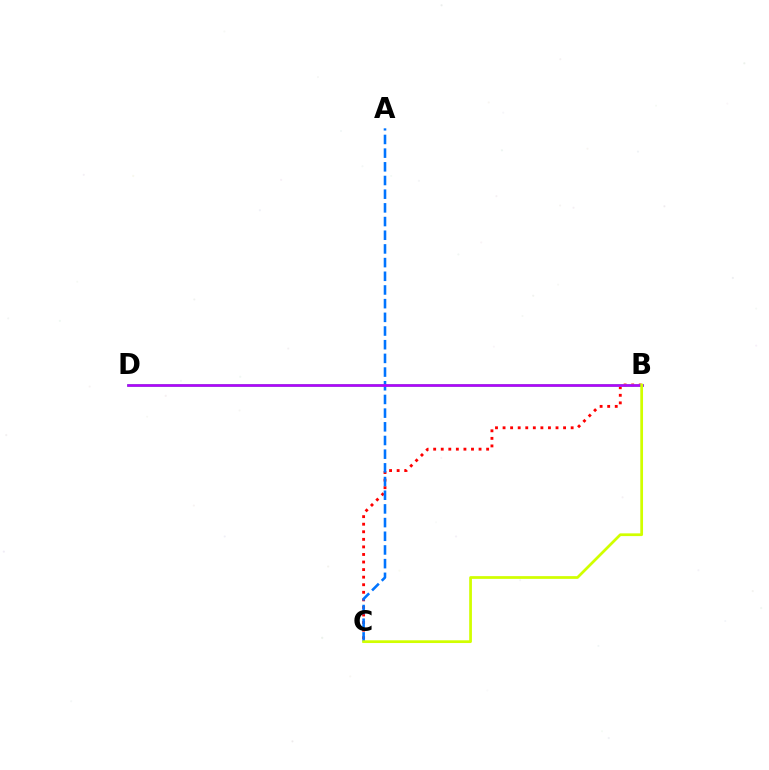{('B', 'C'): [{'color': '#ff0000', 'line_style': 'dotted', 'thickness': 2.06}, {'color': '#d1ff00', 'line_style': 'solid', 'thickness': 1.97}], ('B', 'D'): [{'color': '#00ff5c', 'line_style': 'solid', 'thickness': 1.81}, {'color': '#b900ff', 'line_style': 'solid', 'thickness': 1.89}], ('A', 'C'): [{'color': '#0074ff', 'line_style': 'dashed', 'thickness': 1.86}]}